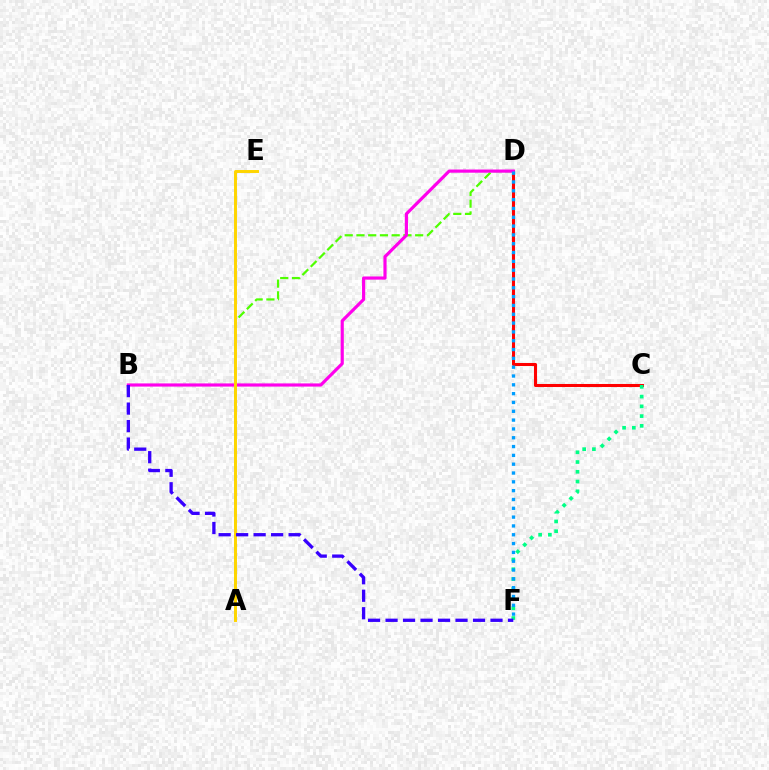{('C', 'D'): [{'color': '#ff0000', 'line_style': 'solid', 'thickness': 2.19}], ('A', 'D'): [{'color': '#4fff00', 'line_style': 'dashed', 'thickness': 1.6}], ('B', 'D'): [{'color': '#ff00ed', 'line_style': 'solid', 'thickness': 2.28}], ('A', 'E'): [{'color': '#ffd500', 'line_style': 'solid', 'thickness': 2.12}], ('C', 'F'): [{'color': '#00ff86', 'line_style': 'dotted', 'thickness': 2.65}], ('D', 'F'): [{'color': '#009eff', 'line_style': 'dotted', 'thickness': 2.4}], ('B', 'F'): [{'color': '#3700ff', 'line_style': 'dashed', 'thickness': 2.38}]}